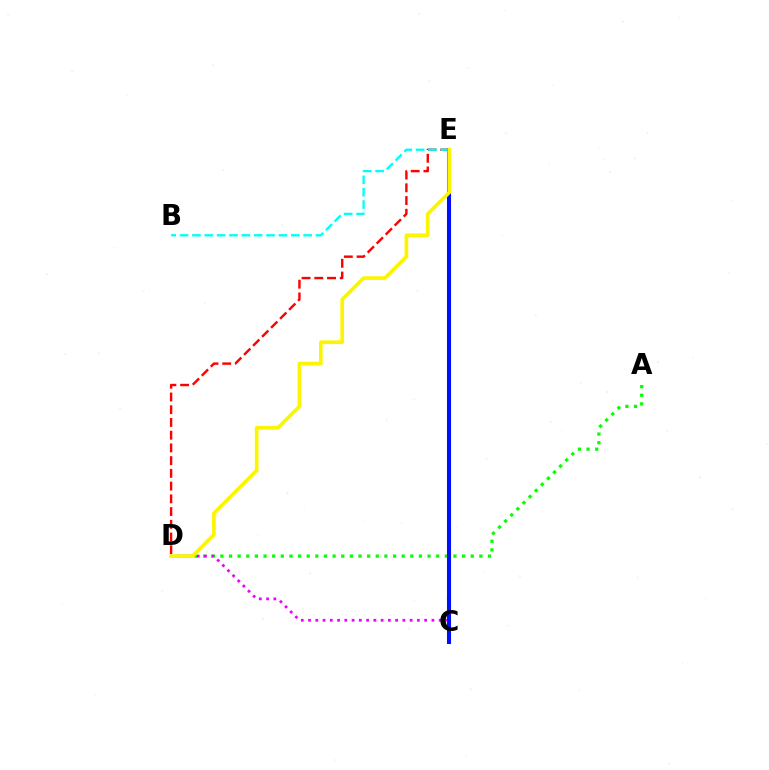{('D', 'E'): [{'color': '#ff0000', 'line_style': 'dashed', 'thickness': 1.73}, {'color': '#fcf500', 'line_style': 'solid', 'thickness': 2.65}], ('B', 'E'): [{'color': '#00fff6', 'line_style': 'dashed', 'thickness': 1.68}], ('A', 'D'): [{'color': '#08ff00', 'line_style': 'dotted', 'thickness': 2.35}], ('C', 'D'): [{'color': '#ee00ff', 'line_style': 'dotted', 'thickness': 1.97}], ('C', 'E'): [{'color': '#0010ff', 'line_style': 'solid', 'thickness': 2.92}]}